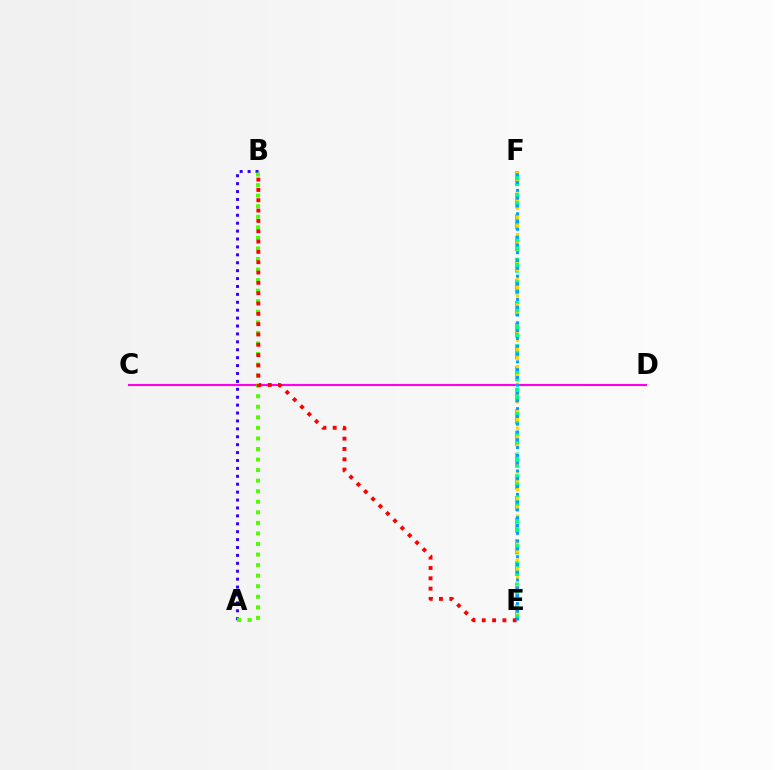{('A', 'B'): [{'color': '#3700ff', 'line_style': 'dotted', 'thickness': 2.15}, {'color': '#4fff00', 'line_style': 'dotted', 'thickness': 2.87}], ('E', 'F'): [{'color': '#00ff86', 'line_style': 'dashed', 'thickness': 2.94}, {'color': '#ffd500', 'line_style': 'dotted', 'thickness': 2.39}, {'color': '#009eff', 'line_style': 'dotted', 'thickness': 2.12}], ('C', 'D'): [{'color': '#ff00ed', 'line_style': 'solid', 'thickness': 1.53}], ('B', 'E'): [{'color': '#ff0000', 'line_style': 'dotted', 'thickness': 2.8}]}